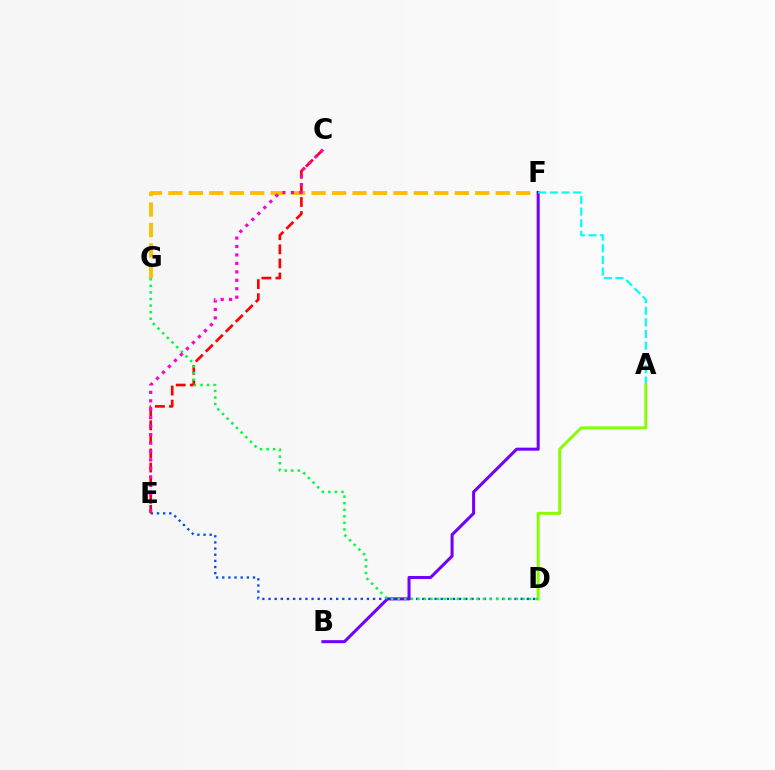{('F', 'G'): [{'color': '#ffbd00', 'line_style': 'dashed', 'thickness': 2.78}], ('B', 'F'): [{'color': '#7200ff', 'line_style': 'solid', 'thickness': 2.19}], ('A', 'F'): [{'color': '#00fff6', 'line_style': 'dashed', 'thickness': 1.58}], ('D', 'E'): [{'color': '#004bff', 'line_style': 'dotted', 'thickness': 1.67}], ('C', 'E'): [{'color': '#ff0000', 'line_style': 'dashed', 'thickness': 1.91}, {'color': '#ff00cf', 'line_style': 'dotted', 'thickness': 2.29}], ('A', 'D'): [{'color': '#84ff00', 'line_style': 'solid', 'thickness': 2.09}], ('D', 'G'): [{'color': '#00ff39', 'line_style': 'dotted', 'thickness': 1.79}]}